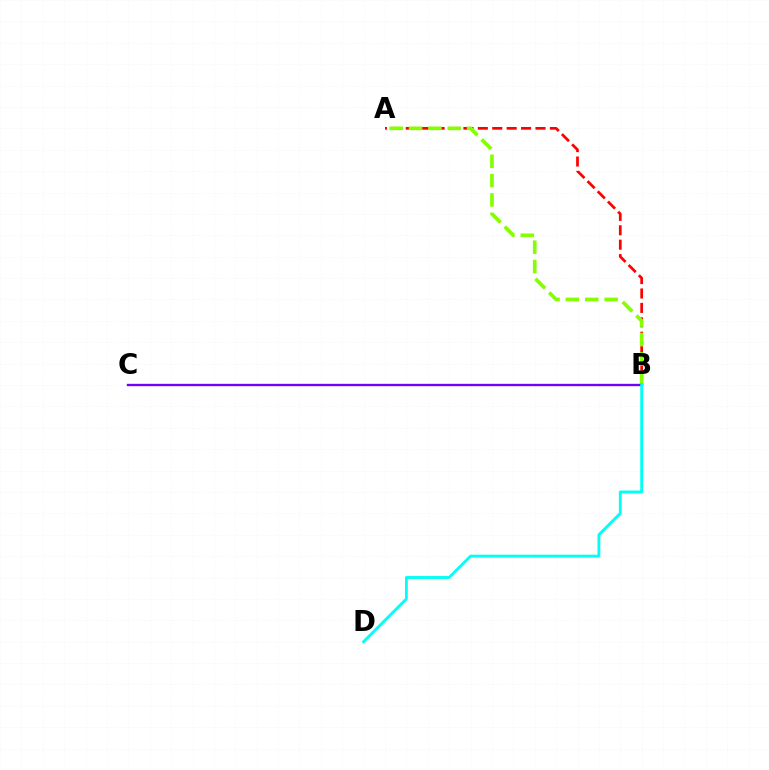{('A', 'B'): [{'color': '#ff0000', 'line_style': 'dashed', 'thickness': 1.96}, {'color': '#84ff00', 'line_style': 'dashed', 'thickness': 2.63}], ('B', 'C'): [{'color': '#7200ff', 'line_style': 'solid', 'thickness': 1.7}], ('B', 'D'): [{'color': '#00fff6', 'line_style': 'solid', 'thickness': 2.06}]}